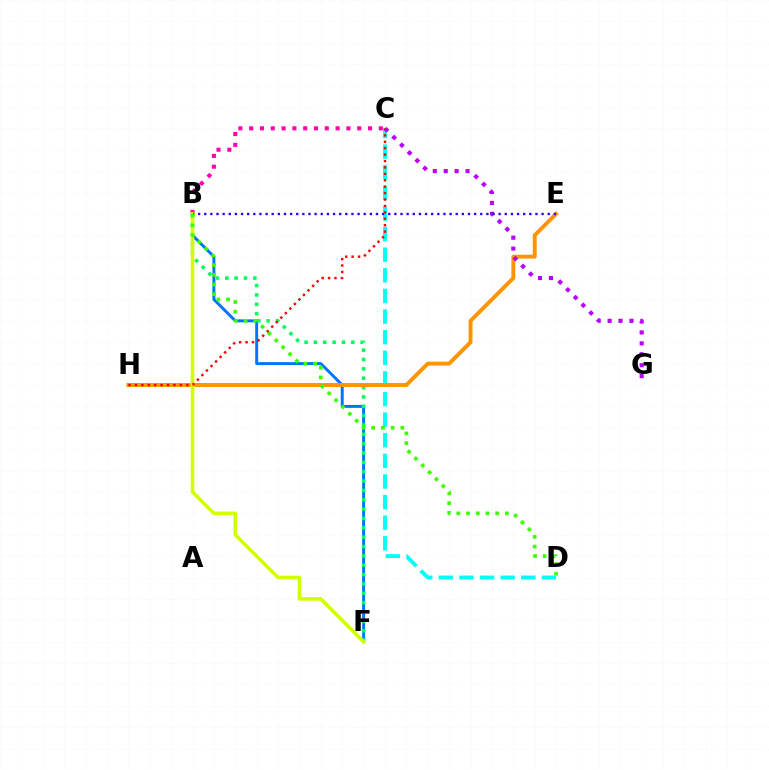{('C', 'D'): [{'color': '#00fff6', 'line_style': 'dashed', 'thickness': 2.8}], ('B', 'F'): [{'color': '#0074ff', 'line_style': 'solid', 'thickness': 2.12}, {'color': '#00ff5c', 'line_style': 'dotted', 'thickness': 2.54}, {'color': '#d1ff00', 'line_style': 'solid', 'thickness': 2.57}], ('E', 'H'): [{'color': '#ff9400', 'line_style': 'solid', 'thickness': 2.82}], ('C', 'G'): [{'color': '#b900ff', 'line_style': 'dotted', 'thickness': 2.96}], ('B', 'C'): [{'color': '#ff00ac', 'line_style': 'dotted', 'thickness': 2.94}], ('B', 'E'): [{'color': '#2500ff', 'line_style': 'dotted', 'thickness': 1.67}], ('B', 'D'): [{'color': '#3dff00', 'line_style': 'dotted', 'thickness': 2.64}], ('C', 'H'): [{'color': '#ff0000', 'line_style': 'dotted', 'thickness': 1.74}]}